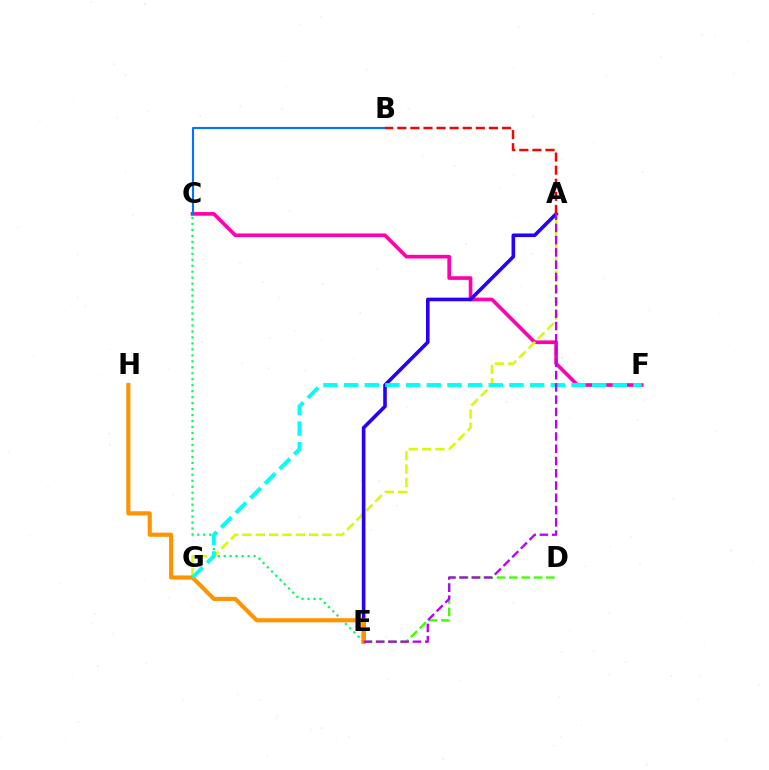{('C', 'E'): [{'color': '#00ff5c', 'line_style': 'dotted', 'thickness': 1.62}], ('D', 'E'): [{'color': '#3dff00', 'line_style': 'dashed', 'thickness': 1.67}], ('C', 'F'): [{'color': '#ff00ac', 'line_style': 'solid', 'thickness': 2.63}], ('A', 'G'): [{'color': '#d1ff00', 'line_style': 'dashed', 'thickness': 1.81}], ('B', 'C'): [{'color': '#0074ff', 'line_style': 'solid', 'thickness': 1.52}], ('A', 'E'): [{'color': '#2500ff', 'line_style': 'solid', 'thickness': 2.59}, {'color': '#b900ff', 'line_style': 'dashed', 'thickness': 1.67}], ('E', 'H'): [{'color': '#ff9400', 'line_style': 'solid', 'thickness': 2.98}], ('F', 'G'): [{'color': '#00fff6', 'line_style': 'dashed', 'thickness': 2.81}], ('A', 'B'): [{'color': '#ff0000', 'line_style': 'dashed', 'thickness': 1.78}]}